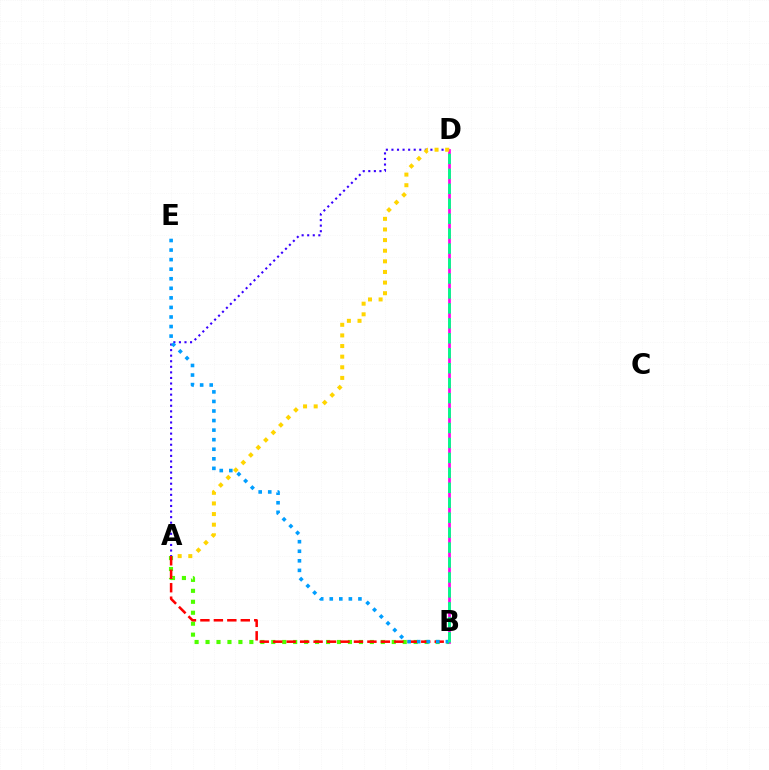{('A', 'D'): [{'color': '#3700ff', 'line_style': 'dotted', 'thickness': 1.51}, {'color': '#ffd500', 'line_style': 'dotted', 'thickness': 2.89}], ('B', 'D'): [{'color': '#ff00ed', 'line_style': 'solid', 'thickness': 1.96}, {'color': '#00ff86', 'line_style': 'dashed', 'thickness': 2.03}], ('A', 'B'): [{'color': '#4fff00', 'line_style': 'dotted', 'thickness': 2.98}, {'color': '#ff0000', 'line_style': 'dashed', 'thickness': 1.83}], ('B', 'E'): [{'color': '#009eff', 'line_style': 'dotted', 'thickness': 2.6}]}